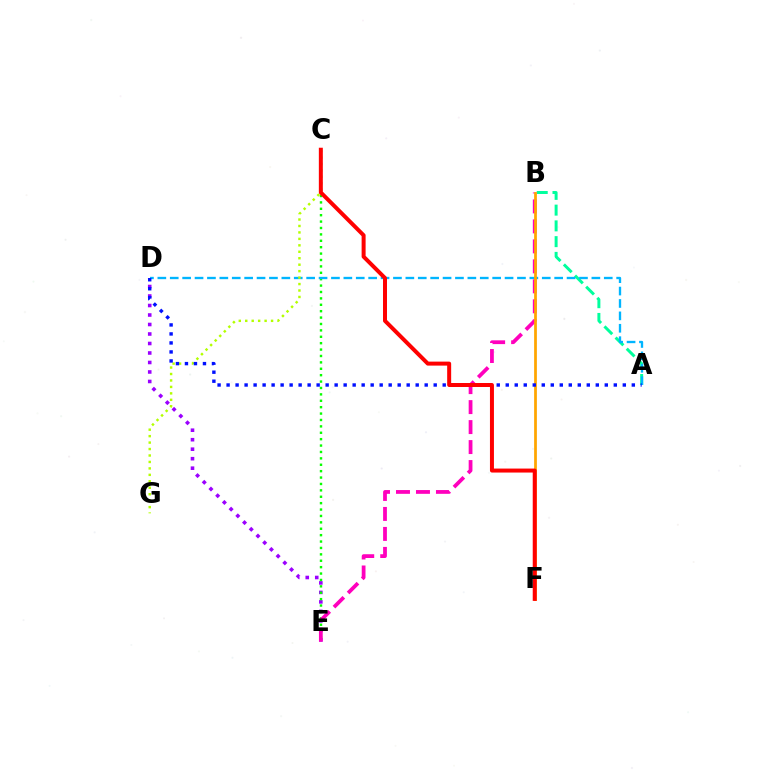{('D', 'E'): [{'color': '#9b00ff', 'line_style': 'dotted', 'thickness': 2.58}], ('A', 'B'): [{'color': '#00ff9d', 'line_style': 'dashed', 'thickness': 2.14}], ('C', 'E'): [{'color': '#08ff00', 'line_style': 'dotted', 'thickness': 1.74}], ('A', 'D'): [{'color': '#00b5ff', 'line_style': 'dashed', 'thickness': 1.68}, {'color': '#0010ff', 'line_style': 'dotted', 'thickness': 2.45}], ('B', 'E'): [{'color': '#ff00bd', 'line_style': 'dashed', 'thickness': 2.71}], ('C', 'G'): [{'color': '#b3ff00', 'line_style': 'dotted', 'thickness': 1.75}], ('B', 'F'): [{'color': '#ffa500', 'line_style': 'solid', 'thickness': 1.98}], ('C', 'F'): [{'color': '#ff0000', 'line_style': 'solid', 'thickness': 2.87}]}